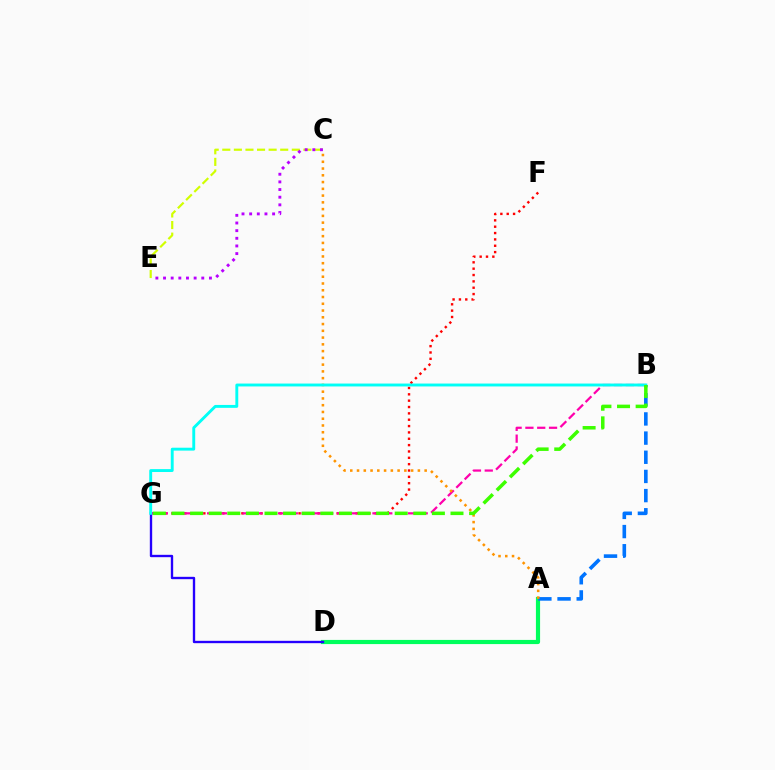{('F', 'G'): [{'color': '#ff0000', 'line_style': 'dotted', 'thickness': 1.73}], ('B', 'G'): [{'color': '#ff00ac', 'line_style': 'dashed', 'thickness': 1.6}, {'color': '#00fff6', 'line_style': 'solid', 'thickness': 2.08}, {'color': '#3dff00', 'line_style': 'dashed', 'thickness': 2.53}], ('A', 'D'): [{'color': '#00ff5c', 'line_style': 'solid', 'thickness': 3.0}], ('C', 'E'): [{'color': '#d1ff00', 'line_style': 'dashed', 'thickness': 1.57}, {'color': '#b900ff', 'line_style': 'dotted', 'thickness': 2.08}], ('D', 'G'): [{'color': '#2500ff', 'line_style': 'solid', 'thickness': 1.69}], ('A', 'B'): [{'color': '#0074ff', 'line_style': 'dashed', 'thickness': 2.6}], ('A', 'C'): [{'color': '#ff9400', 'line_style': 'dotted', 'thickness': 1.84}]}